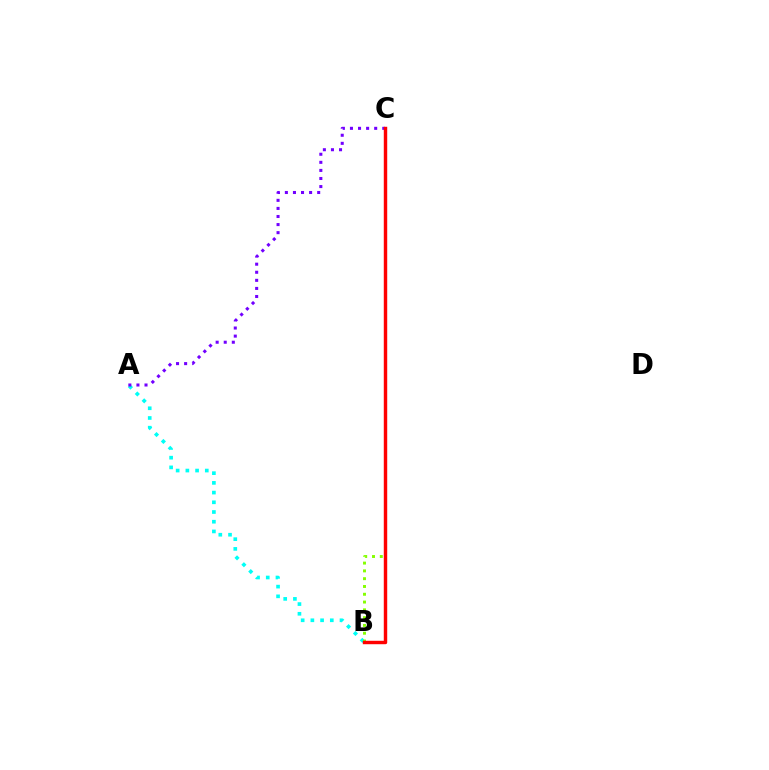{('A', 'B'): [{'color': '#00fff6', 'line_style': 'dotted', 'thickness': 2.64}], ('A', 'C'): [{'color': '#7200ff', 'line_style': 'dotted', 'thickness': 2.19}], ('B', 'C'): [{'color': '#84ff00', 'line_style': 'dotted', 'thickness': 2.12}, {'color': '#ff0000', 'line_style': 'solid', 'thickness': 2.47}]}